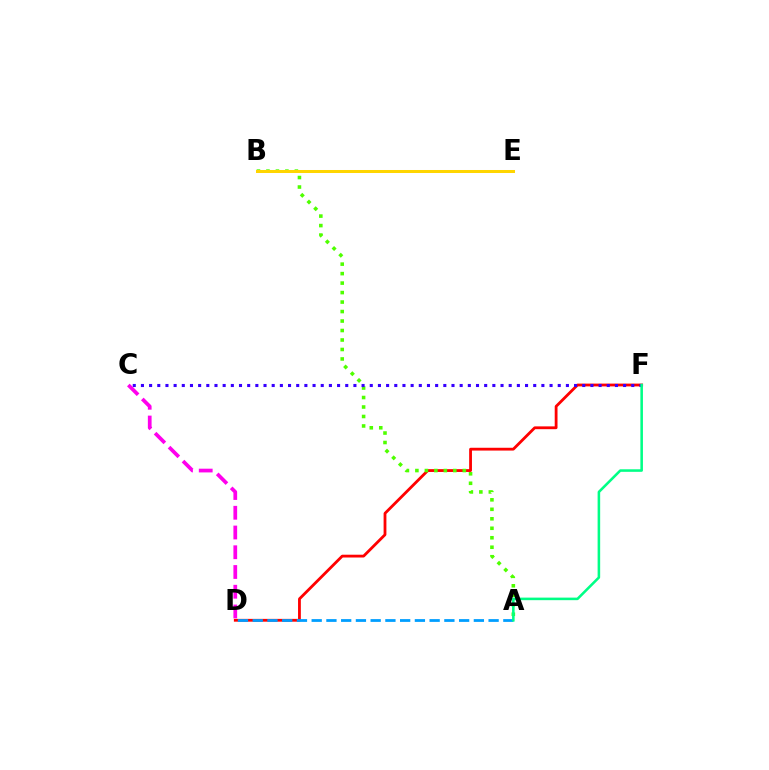{('D', 'F'): [{'color': '#ff0000', 'line_style': 'solid', 'thickness': 2.02}], ('A', 'B'): [{'color': '#4fff00', 'line_style': 'dotted', 'thickness': 2.58}], ('A', 'D'): [{'color': '#009eff', 'line_style': 'dashed', 'thickness': 2.0}], ('C', 'F'): [{'color': '#3700ff', 'line_style': 'dotted', 'thickness': 2.22}], ('B', 'E'): [{'color': '#ffd500', 'line_style': 'solid', 'thickness': 2.16}], ('A', 'F'): [{'color': '#00ff86', 'line_style': 'solid', 'thickness': 1.84}], ('C', 'D'): [{'color': '#ff00ed', 'line_style': 'dashed', 'thickness': 2.68}]}